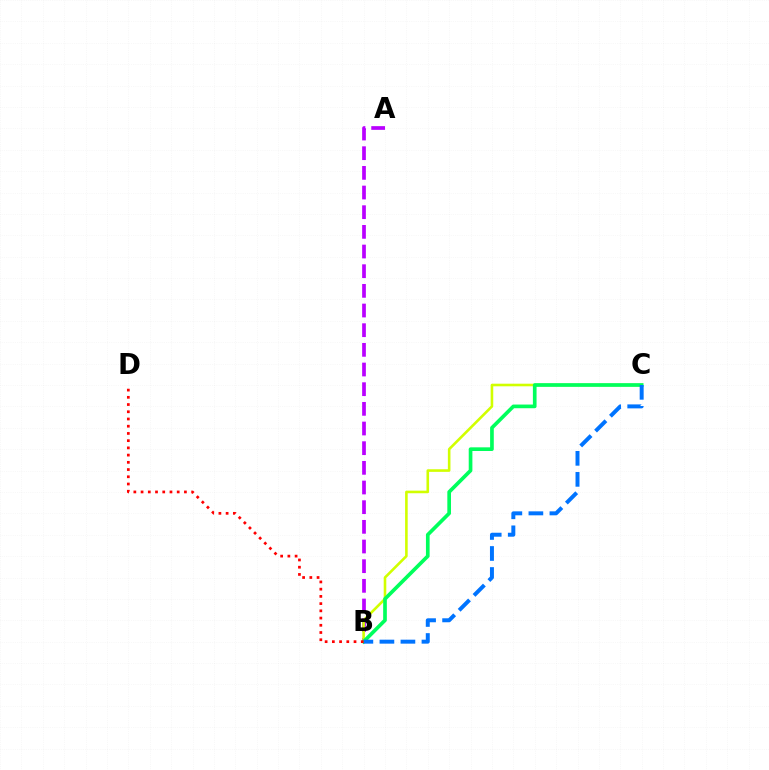{('A', 'B'): [{'color': '#b900ff', 'line_style': 'dashed', 'thickness': 2.67}], ('B', 'C'): [{'color': '#d1ff00', 'line_style': 'solid', 'thickness': 1.87}, {'color': '#00ff5c', 'line_style': 'solid', 'thickness': 2.64}, {'color': '#0074ff', 'line_style': 'dashed', 'thickness': 2.86}], ('B', 'D'): [{'color': '#ff0000', 'line_style': 'dotted', 'thickness': 1.96}]}